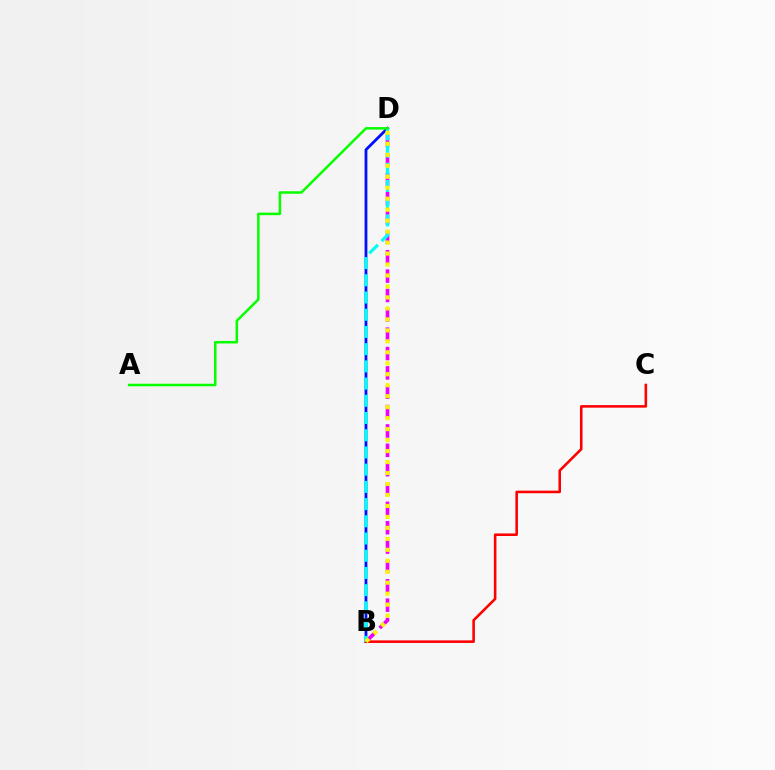{('B', 'D'): [{'color': '#0010ff', 'line_style': 'solid', 'thickness': 2.03}, {'color': '#ee00ff', 'line_style': 'dashed', 'thickness': 2.63}, {'color': '#00fff6', 'line_style': 'dashed', 'thickness': 2.34}, {'color': '#fcf500', 'line_style': 'dotted', 'thickness': 2.98}], ('B', 'C'): [{'color': '#ff0000', 'line_style': 'solid', 'thickness': 1.85}], ('A', 'D'): [{'color': '#08ff00', 'line_style': 'solid', 'thickness': 1.82}]}